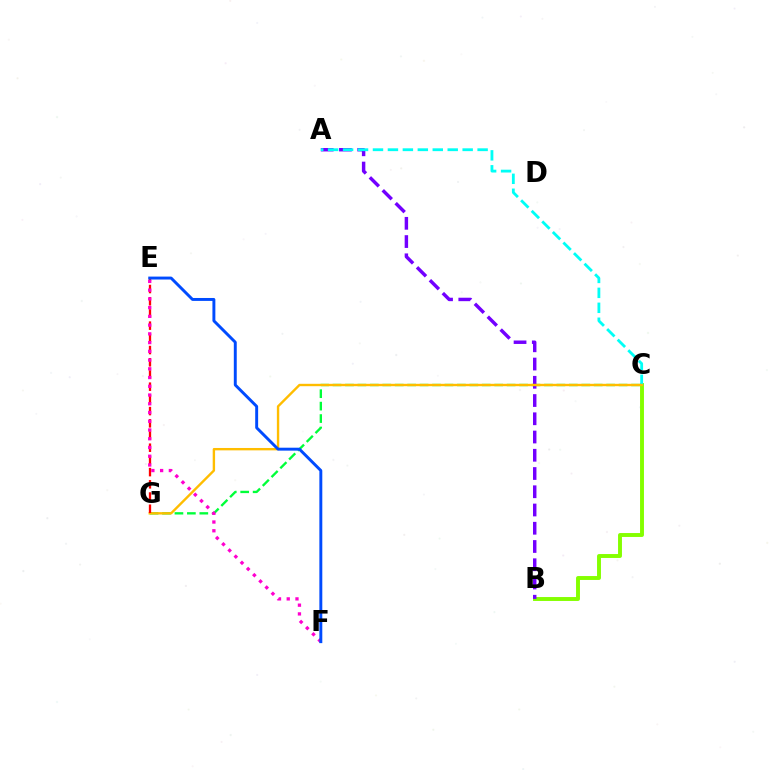{('B', 'C'): [{'color': '#84ff00', 'line_style': 'solid', 'thickness': 2.82}], ('C', 'G'): [{'color': '#00ff39', 'line_style': 'dashed', 'thickness': 1.69}, {'color': '#ffbd00', 'line_style': 'solid', 'thickness': 1.72}], ('A', 'B'): [{'color': '#7200ff', 'line_style': 'dashed', 'thickness': 2.48}], ('A', 'C'): [{'color': '#00fff6', 'line_style': 'dashed', 'thickness': 2.03}], ('E', 'G'): [{'color': '#ff0000', 'line_style': 'dashed', 'thickness': 1.66}], ('E', 'F'): [{'color': '#ff00cf', 'line_style': 'dotted', 'thickness': 2.37}, {'color': '#004bff', 'line_style': 'solid', 'thickness': 2.11}]}